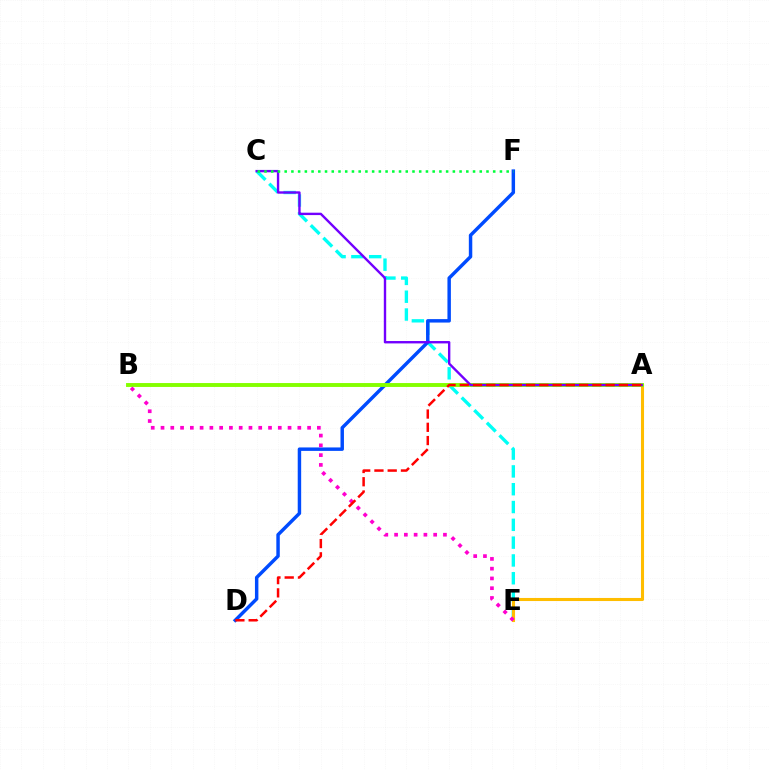{('C', 'E'): [{'color': '#00fff6', 'line_style': 'dashed', 'thickness': 2.42}], ('D', 'F'): [{'color': '#004bff', 'line_style': 'solid', 'thickness': 2.48}], ('A', 'E'): [{'color': '#ffbd00', 'line_style': 'solid', 'thickness': 2.22}], ('A', 'B'): [{'color': '#84ff00', 'line_style': 'solid', 'thickness': 2.81}], ('A', 'C'): [{'color': '#7200ff', 'line_style': 'solid', 'thickness': 1.72}], ('C', 'F'): [{'color': '#00ff39', 'line_style': 'dotted', 'thickness': 1.83}], ('B', 'E'): [{'color': '#ff00cf', 'line_style': 'dotted', 'thickness': 2.66}], ('A', 'D'): [{'color': '#ff0000', 'line_style': 'dashed', 'thickness': 1.8}]}